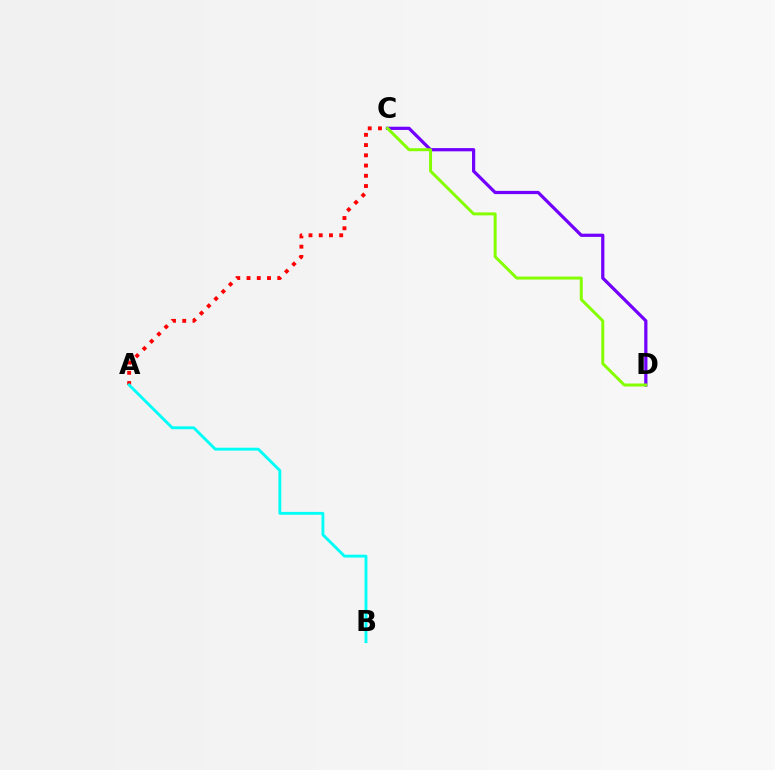{('C', 'D'): [{'color': '#7200ff', 'line_style': 'solid', 'thickness': 2.32}, {'color': '#84ff00', 'line_style': 'solid', 'thickness': 2.14}], ('A', 'C'): [{'color': '#ff0000', 'line_style': 'dotted', 'thickness': 2.78}], ('A', 'B'): [{'color': '#00fff6', 'line_style': 'solid', 'thickness': 2.07}]}